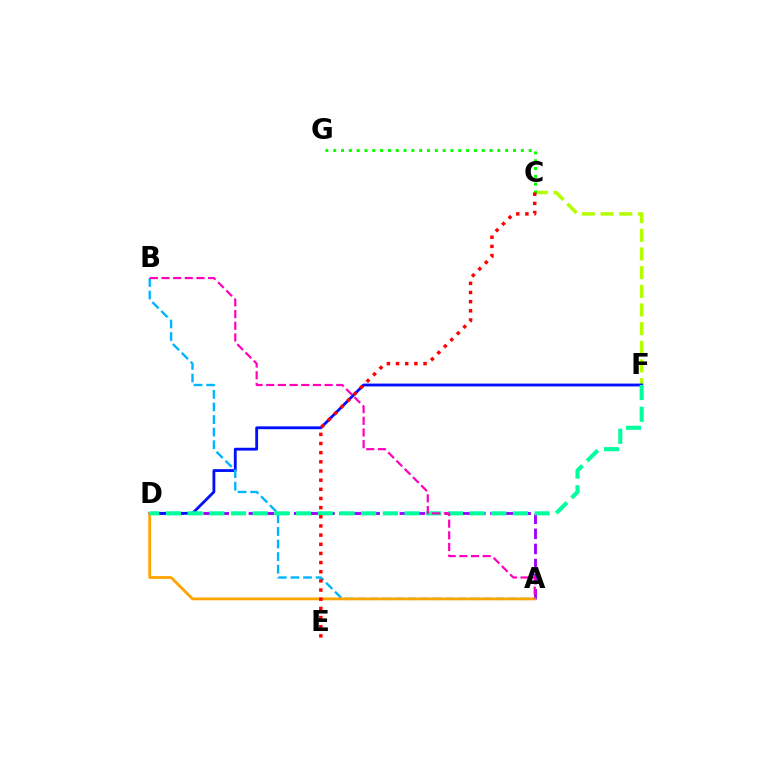{('A', 'D'): [{'color': '#9b00ff', 'line_style': 'dashed', 'thickness': 2.05}, {'color': '#ffa500', 'line_style': 'solid', 'thickness': 2.02}], ('C', 'F'): [{'color': '#b3ff00', 'line_style': 'dashed', 'thickness': 2.54}], ('D', 'F'): [{'color': '#0010ff', 'line_style': 'solid', 'thickness': 2.04}, {'color': '#00ff9d', 'line_style': 'dashed', 'thickness': 2.95}], ('A', 'B'): [{'color': '#00b5ff', 'line_style': 'dashed', 'thickness': 1.71}, {'color': '#ff00bd', 'line_style': 'dashed', 'thickness': 1.58}], ('C', 'G'): [{'color': '#08ff00', 'line_style': 'dotted', 'thickness': 2.12}], ('C', 'E'): [{'color': '#ff0000', 'line_style': 'dotted', 'thickness': 2.49}]}